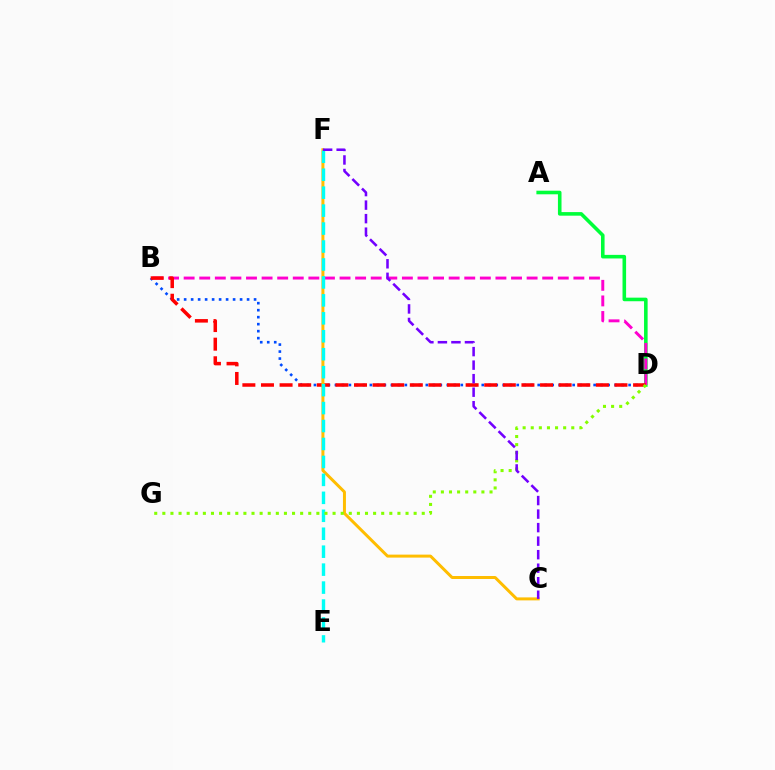{('B', 'D'): [{'color': '#004bff', 'line_style': 'dotted', 'thickness': 1.9}, {'color': '#ff00cf', 'line_style': 'dashed', 'thickness': 2.12}, {'color': '#ff0000', 'line_style': 'dashed', 'thickness': 2.53}], ('A', 'D'): [{'color': '#00ff39', 'line_style': 'solid', 'thickness': 2.58}], ('C', 'F'): [{'color': '#ffbd00', 'line_style': 'solid', 'thickness': 2.15}, {'color': '#7200ff', 'line_style': 'dashed', 'thickness': 1.84}], ('E', 'F'): [{'color': '#00fff6', 'line_style': 'dashed', 'thickness': 2.44}], ('D', 'G'): [{'color': '#84ff00', 'line_style': 'dotted', 'thickness': 2.2}]}